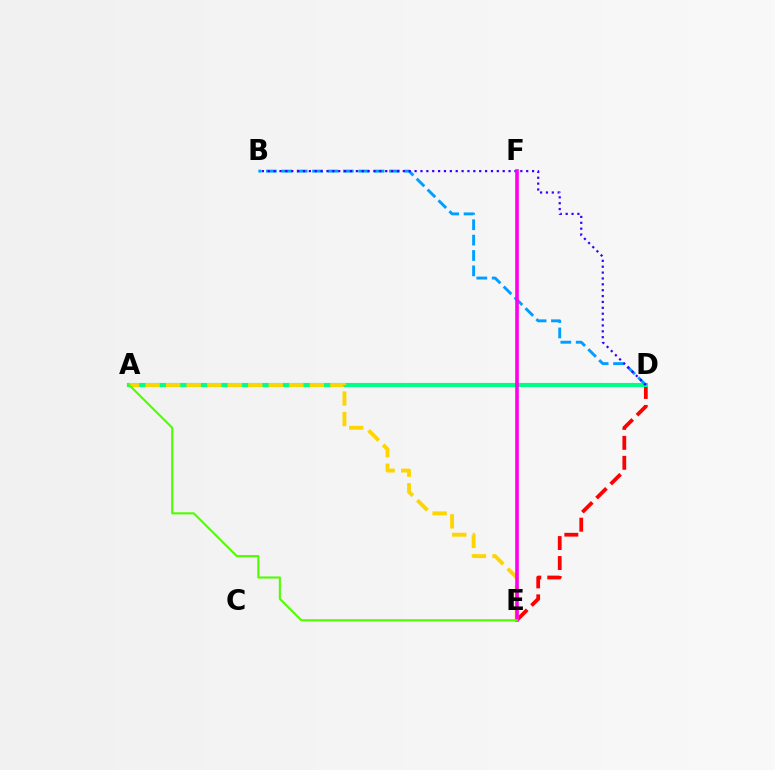{('D', 'E'): [{'color': '#ff0000', 'line_style': 'dashed', 'thickness': 2.71}], ('A', 'D'): [{'color': '#00ff86', 'line_style': 'solid', 'thickness': 2.97}], ('B', 'D'): [{'color': '#009eff', 'line_style': 'dashed', 'thickness': 2.09}, {'color': '#3700ff', 'line_style': 'dotted', 'thickness': 1.6}], ('A', 'E'): [{'color': '#ffd500', 'line_style': 'dashed', 'thickness': 2.79}, {'color': '#4fff00', 'line_style': 'solid', 'thickness': 1.52}], ('E', 'F'): [{'color': '#ff00ed', 'line_style': 'solid', 'thickness': 2.59}]}